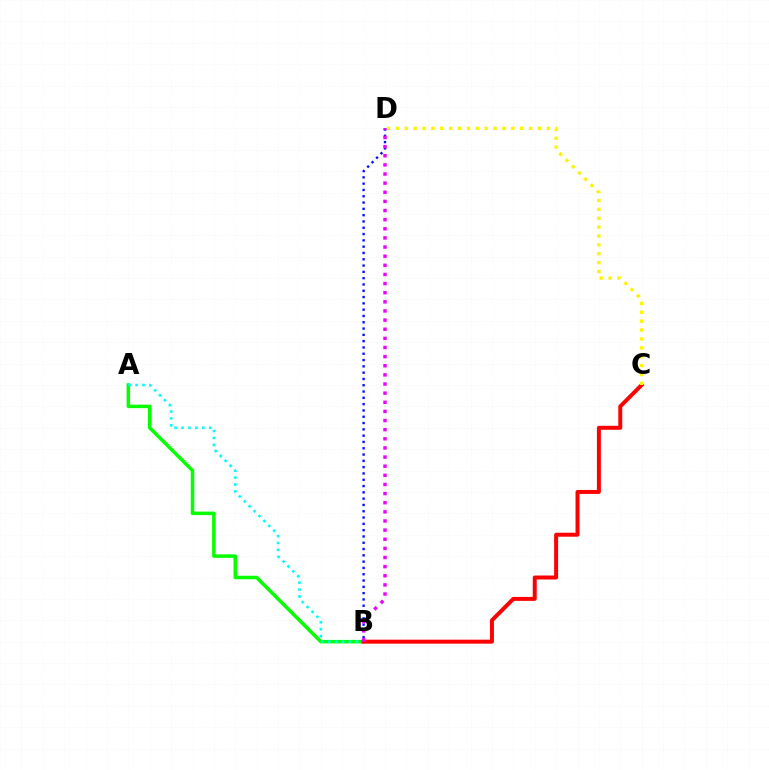{('A', 'B'): [{'color': '#08ff00', 'line_style': 'solid', 'thickness': 2.53}, {'color': '#00fff6', 'line_style': 'dotted', 'thickness': 1.88}], ('B', 'D'): [{'color': '#0010ff', 'line_style': 'dotted', 'thickness': 1.71}, {'color': '#ee00ff', 'line_style': 'dotted', 'thickness': 2.48}], ('B', 'C'): [{'color': '#ff0000', 'line_style': 'solid', 'thickness': 2.86}], ('C', 'D'): [{'color': '#fcf500', 'line_style': 'dotted', 'thickness': 2.41}]}